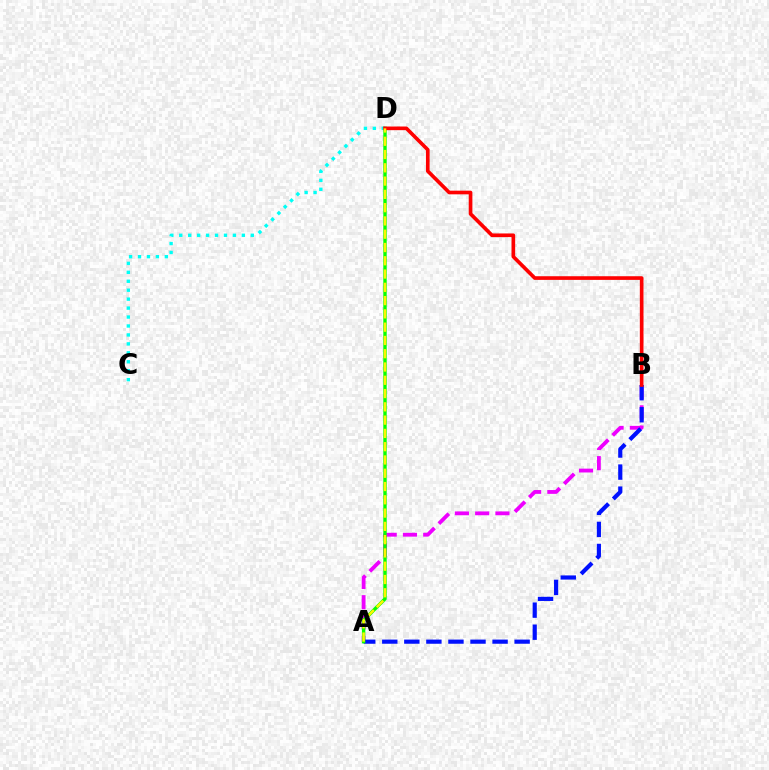{('A', 'B'): [{'color': '#ee00ff', 'line_style': 'dashed', 'thickness': 2.75}, {'color': '#0010ff', 'line_style': 'dashed', 'thickness': 3.0}], ('A', 'D'): [{'color': '#08ff00', 'line_style': 'solid', 'thickness': 2.44}, {'color': '#fcf500', 'line_style': 'dashed', 'thickness': 1.8}], ('C', 'D'): [{'color': '#00fff6', 'line_style': 'dotted', 'thickness': 2.43}], ('B', 'D'): [{'color': '#ff0000', 'line_style': 'solid', 'thickness': 2.64}]}